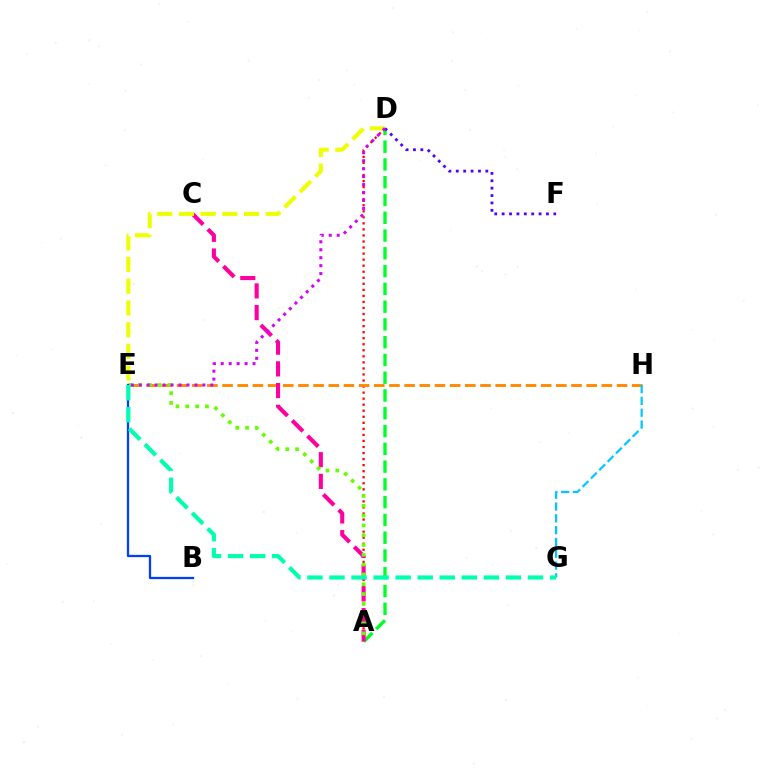{('A', 'D'): [{'color': '#ff0000', 'line_style': 'dotted', 'thickness': 1.64}, {'color': '#00ff27', 'line_style': 'dashed', 'thickness': 2.41}], ('E', 'H'): [{'color': '#ff8800', 'line_style': 'dashed', 'thickness': 2.06}], ('G', 'H'): [{'color': '#00c7ff', 'line_style': 'dashed', 'thickness': 1.6}], ('A', 'C'): [{'color': '#ff00a0', 'line_style': 'dashed', 'thickness': 2.95}], ('D', 'F'): [{'color': '#4f00ff', 'line_style': 'dotted', 'thickness': 2.01}], ('A', 'E'): [{'color': '#66ff00', 'line_style': 'dotted', 'thickness': 2.67}], ('B', 'E'): [{'color': '#003fff', 'line_style': 'solid', 'thickness': 1.63}], ('D', 'E'): [{'color': '#eeff00', 'line_style': 'dashed', 'thickness': 2.95}, {'color': '#d600ff', 'line_style': 'dotted', 'thickness': 2.16}], ('E', 'G'): [{'color': '#00ffaf', 'line_style': 'dashed', 'thickness': 3.0}]}